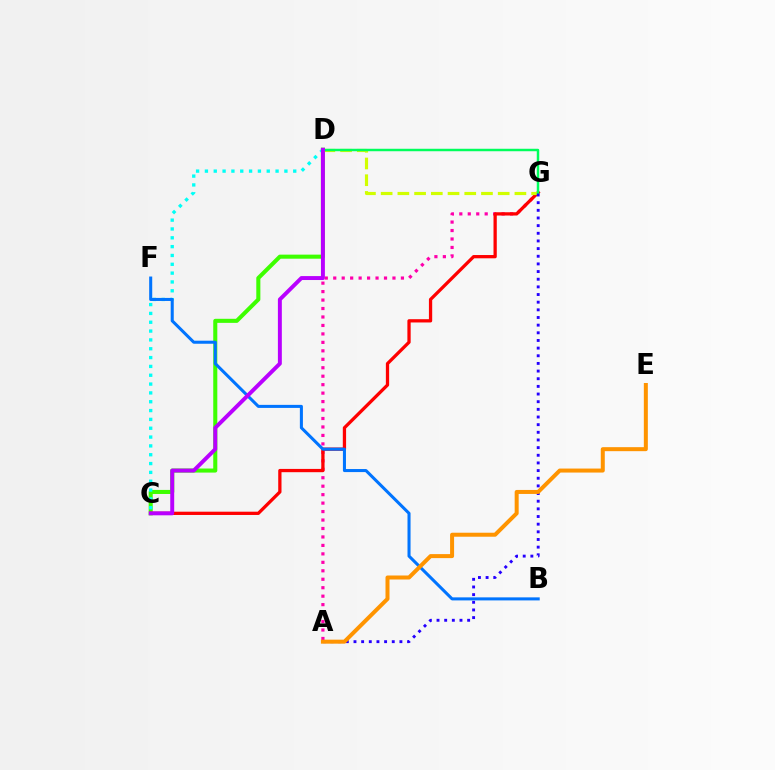{('C', 'D'): [{'color': '#3dff00', 'line_style': 'solid', 'thickness': 2.92}, {'color': '#00fff6', 'line_style': 'dotted', 'thickness': 2.4}, {'color': '#b900ff', 'line_style': 'solid', 'thickness': 2.83}], ('A', 'G'): [{'color': '#ff00ac', 'line_style': 'dotted', 'thickness': 2.3}, {'color': '#2500ff', 'line_style': 'dotted', 'thickness': 2.08}], ('C', 'G'): [{'color': '#ff0000', 'line_style': 'solid', 'thickness': 2.36}], ('D', 'G'): [{'color': '#d1ff00', 'line_style': 'dashed', 'thickness': 2.27}, {'color': '#00ff5c', 'line_style': 'solid', 'thickness': 1.78}], ('B', 'F'): [{'color': '#0074ff', 'line_style': 'solid', 'thickness': 2.19}], ('A', 'E'): [{'color': '#ff9400', 'line_style': 'solid', 'thickness': 2.88}]}